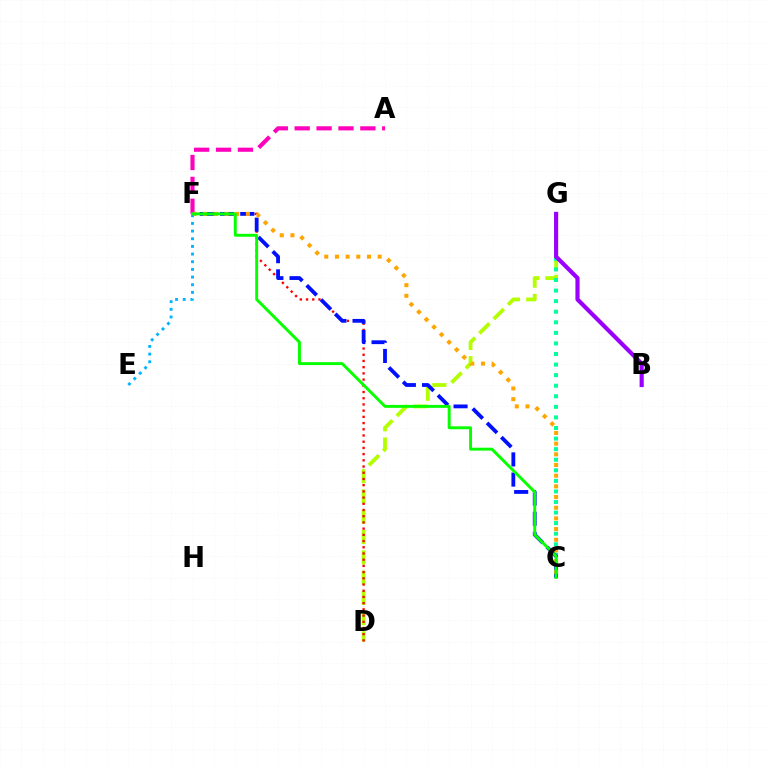{('D', 'G'): [{'color': '#b3ff00', 'line_style': 'dashed', 'thickness': 2.75}], ('D', 'F'): [{'color': '#ff0000', 'line_style': 'dotted', 'thickness': 1.69}], ('C', 'G'): [{'color': '#00ff9d', 'line_style': 'dotted', 'thickness': 2.87}], ('A', 'F'): [{'color': '#ff00bd', 'line_style': 'dashed', 'thickness': 2.97}], ('B', 'G'): [{'color': '#9b00ff', 'line_style': 'solid', 'thickness': 2.99}], ('C', 'F'): [{'color': '#0010ff', 'line_style': 'dashed', 'thickness': 2.74}, {'color': '#ffa500', 'line_style': 'dotted', 'thickness': 2.9}, {'color': '#08ff00', 'line_style': 'solid', 'thickness': 2.11}], ('E', 'F'): [{'color': '#00b5ff', 'line_style': 'dotted', 'thickness': 2.08}]}